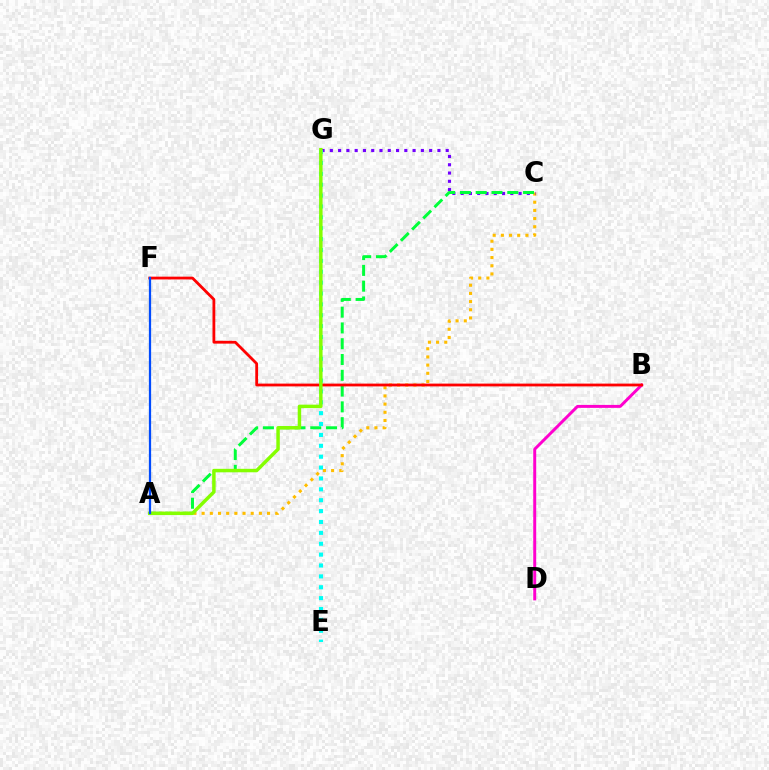{('B', 'D'): [{'color': '#ff00cf', 'line_style': 'solid', 'thickness': 2.13}], ('A', 'C'): [{'color': '#ffbd00', 'line_style': 'dotted', 'thickness': 2.22}, {'color': '#00ff39', 'line_style': 'dashed', 'thickness': 2.14}], ('C', 'G'): [{'color': '#7200ff', 'line_style': 'dotted', 'thickness': 2.25}], ('B', 'F'): [{'color': '#ff0000', 'line_style': 'solid', 'thickness': 2.01}], ('E', 'G'): [{'color': '#00fff6', 'line_style': 'dotted', 'thickness': 2.96}], ('A', 'G'): [{'color': '#84ff00', 'line_style': 'solid', 'thickness': 2.49}], ('A', 'F'): [{'color': '#004bff', 'line_style': 'solid', 'thickness': 1.61}]}